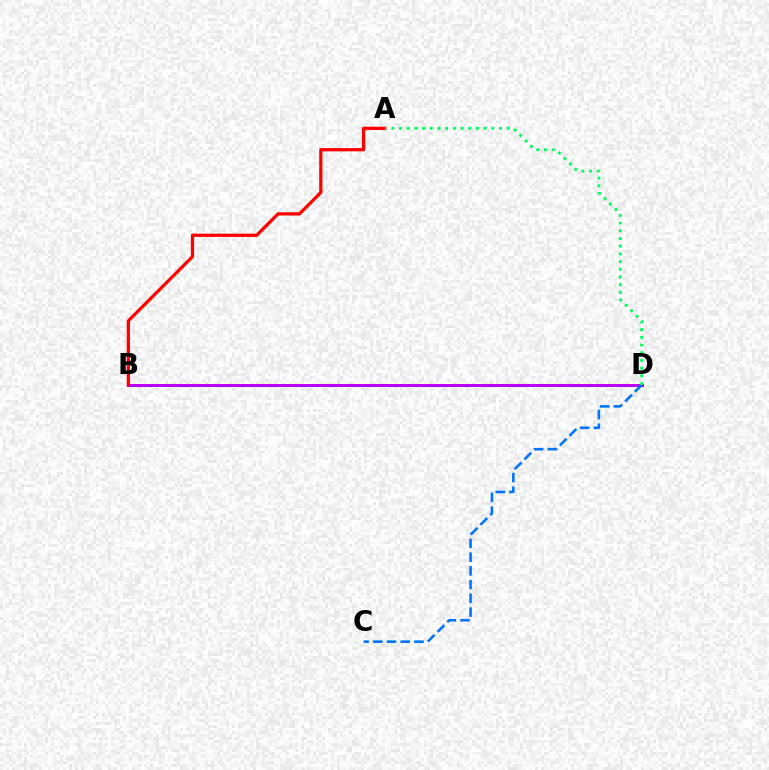{('B', 'D'): [{'color': '#d1ff00', 'line_style': 'dotted', 'thickness': 1.74}, {'color': '#b900ff', 'line_style': 'solid', 'thickness': 2.14}], ('C', 'D'): [{'color': '#0074ff', 'line_style': 'dashed', 'thickness': 1.87}], ('A', 'B'): [{'color': '#ff0000', 'line_style': 'solid', 'thickness': 2.34}], ('A', 'D'): [{'color': '#00ff5c', 'line_style': 'dotted', 'thickness': 2.09}]}